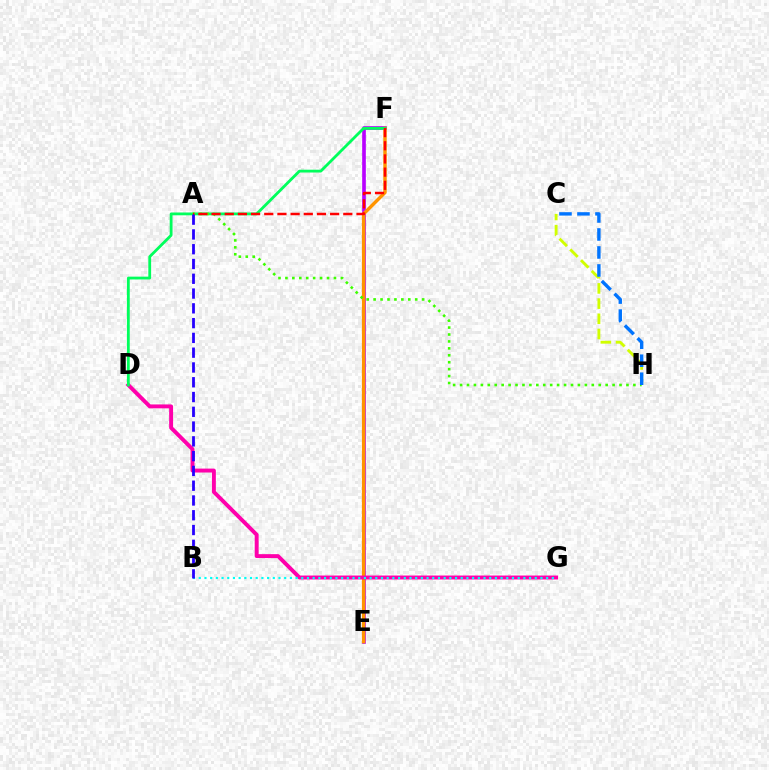{('E', 'F'): [{'color': '#b900ff', 'line_style': 'solid', 'thickness': 2.63}, {'color': '#ff9400', 'line_style': 'solid', 'thickness': 2.47}], ('D', 'G'): [{'color': '#ff00ac', 'line_style': 'solid', 'thickness': 2.82}], ('C', 'H'): [{'color': '#d1ff00', 'line_style': 'dashed', 'thickness': 2.06}, {'color': '#0074ff', 'line_style': 'dashed', 'thickness': 2.44}], ('B', 'G'): [{'color': '#00fff6', 'line_style': 'dotted', 'thickness': 1.55}], ('D', 'F'): [{'color': '#00ff5c', 'line_style': 'solid', 'thickness': 2.02}], ('A', 'H'): [{'color': '#3dff00', 'line_style': 'dotted', 'thickness': 1.88}], ('A', 'F'): [{'color': '#ff0000', 'line_style': 'dashed', 'thickness': 1.79}], ('A', 'B'): [{'color': '#2500ff', 'line_style': 'dashed', 'thickness': 2.01}]}